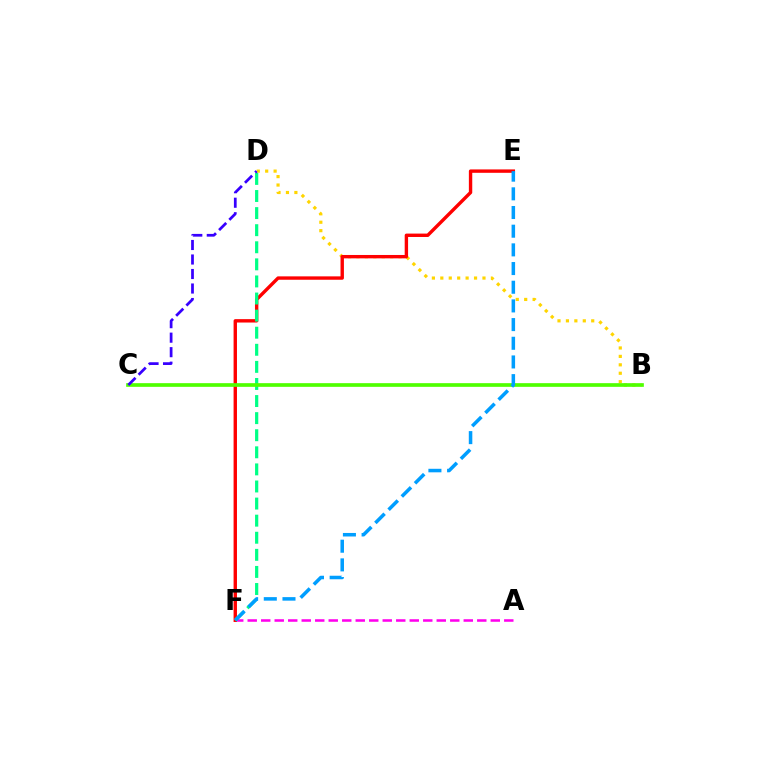{('A', 'F'): [{'color': '#ff00ed', 'line_style': 'dashed', 'thickness': 1.83}], ('B', 'D'): [{'color': '#ffd500', 'line_style': 'dotted', 'thickness': 2.29}], ('E', 'F'): [{'color': '#ff0000', 'line_style': 'solid', 'thickness': 2.44}, {'color': '#009eff', 'line_style': 'dashed', 'thickness': 2.54}], ('D', 'F'): [{'color': '#00ff86', 'line_style': 'dashed', 'thickness': 2.32}], ('B', 'C'): [{'color': '#4fff00', 'line_style': 'solid', 'thickness': 2.64}], ('C', 'D'): [{'color': '#3700ff', 'line_style': 'dashed', 'thickness': 1.97}]}